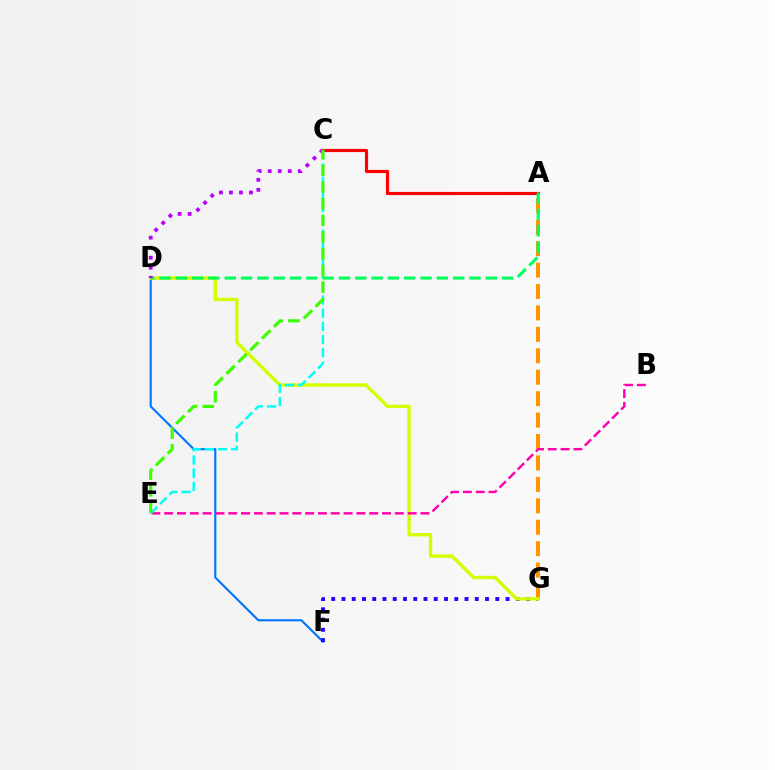{('D', 'F'): [{'color': '#0074ff', 'line_style': 'solid', 'thickness': 1.53}], ('A', 'C'): [{'color': '#ff0000', 'line_style': 'solid', 'thickness': 2.27}], ('F', 'G'): [{'color': '#2500ff', 'line_style': 'dotted', 'thickness': 2.79}], ('A', 'G'): [{'color': '#ff9400', 'line_style': 'dashed', 'thickness': 2.91}], ('D', 'G'): [{'color': '#d1ff00', 'line_style': 'solid', 'thickness': 2.43}], ('B', 'E'): [{'color': '#ff00ac', 'line_style': 'dashed', 'thickness': 1.74}], ('C', 'E'): [{'color': '#00fff6', 'line_style': 'dashed', 'thickness': 1.79}, {'color': '#3dff00', 'line_style': 'dashed', 'thickness': 2.27}], ('A', 'D'): [{'color': '#00ff5c', 'line_style': 'dashed', 'thickness': 2.22}], ('C', 'D'): [{'color': '#b900ff', 'line_style': 'dotted', 'thickness': 2.72}]}